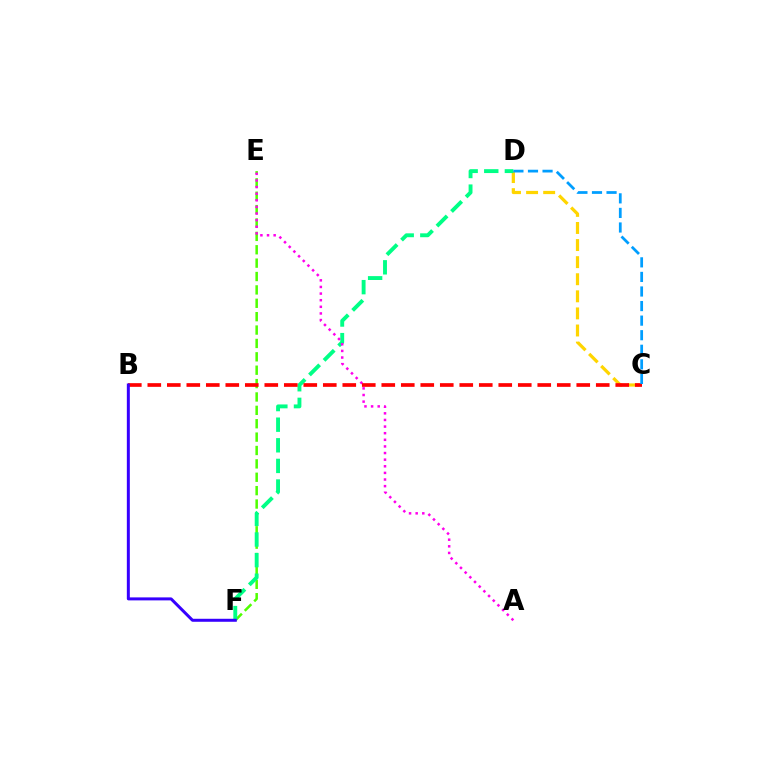{('E', 'F'): [{'color': '#4fff00', 'line_style': 'dashed', 'thickness': 1.82}], ('C', 'D'): [{'color': '#ffd500', 'line_style': 'dashed', 'thickness': 2.32}, {'color': '#009eff', 'line_style': 'dashed', 'thickness': 1.98}], ('D', 'F'): [{'color': '#00ff86', 'line_style': 'dashed', 'thickness': 2.8}], ('A', 'E'): [{'color': '#ff00ed', 'line_style': 'dotted', 'thickness': 1.8}], ('B', 'C'): [{'color': '#ff0000', 'line_style': 'dashed', 'thickness': 2.65}], ('B', 'F'): [{'color': '#3700ff', 'line_style': 'solid', 'thickness': 2.16}]}